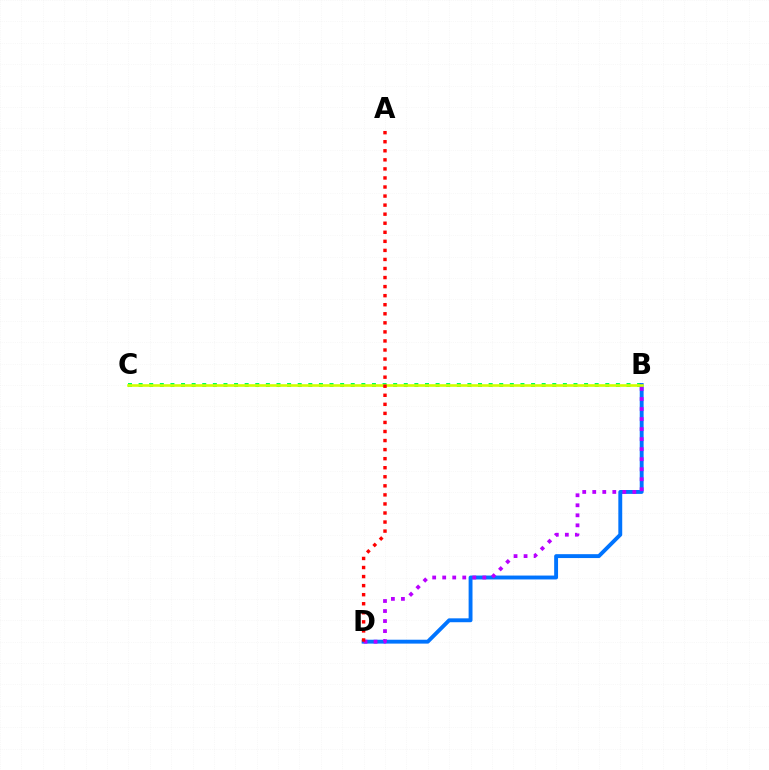{('B', 'C'): [{'color': '#00ff5c', 'line_style': 'dotted', 'thickness': 2.88}, {'color': '#d1ff00', 'line_style': 'solid', 'thickness': 1.89}], ('B', 'D'): [{'color': '#0074ff', 'line_style': 'solid', 'thickness': 2.8}, {'color': '#b900ff', 'line_style': 'dotted', 'thickness': 2.72}], ('A', 'D'): [{'color': '#ff0000', 'line_style': 'dotted', 'thickness': 2.46}]}